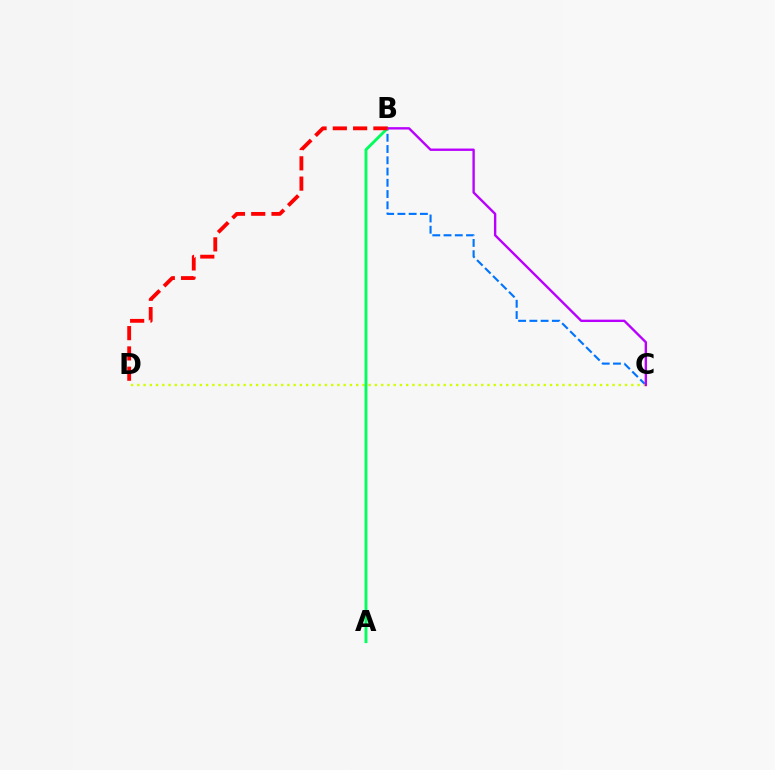{('B', 'C'): [{'color': '#0074ff', 'line_style': 'dashed', 'thickness': 1.53}, {'color': '#b900ff', 'line_style': 'solid', 'thickness': 1.71}], ('C', 'D'): [{'color': '#d1ff00', 'line_style': 'dotted', 'thickness': 1.7}], ('A', 'B'): [{'color': '#00ff5c', 'line_style': 'solid', 'thickness': 2.07}], ('B', 'D'): [{'color': '#ff0000', 'line_style': 'dashed', 'thickness': 2.76}]}